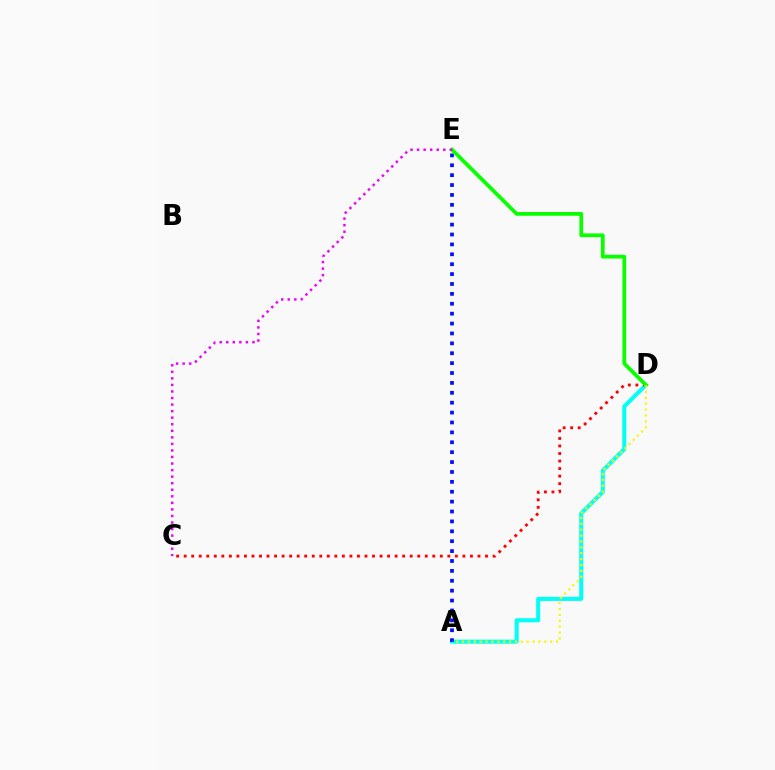{('A', 'D'): [{'color': '#00fff6', 'line_style': 'solid', 'thickness': 2.92}, {'color': '#fcf500', 'line_style': 'dotted', 'thickness': 1.6}], ('A', 'E'): [{'color': '#0010ff', 'line_style': 'dotted', 'thickness': 2.69}], ('C', 'D'): [{'color': '#ff0000', 'line_style': 'dotted', 'thickness': 2.05}], ('D', 'E'): [{'color': '#08ff00', 'line_style': 'solid', 'thickness': 2.69}], ('C', 'E'): [{'color': '#ee00ff', 'line_style': 'dotted', 'thickness': 1.78}]}